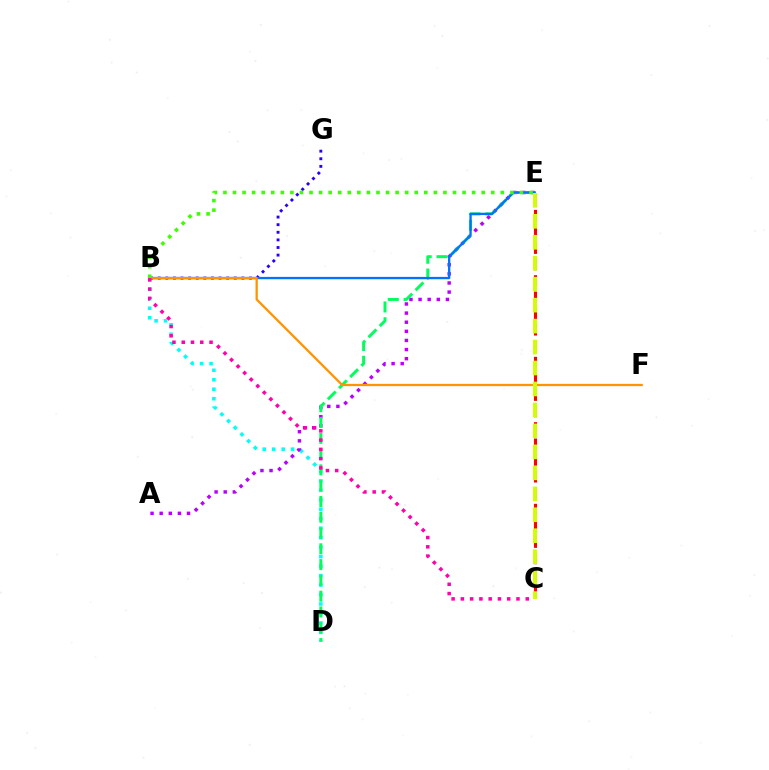{('B', 'D'): [{'color': '#00fff6', 'line_style': 'dotted', 'thickness': 2.57}], ('B', 'G'): [{'color': '#2500ff', 'line_style': 'dotted', 'thickness': 2.07}], ('A', 'E'): [{'color': '#b900ff', 'line_style': 'dotted', 'thickness': 2.48}], ('D', 'E'): [{'color': '#00ff5c', 'line_style': 'dashed', 'thickness': 2.15}], ('B', 'E'): [{'color': '#0074ff', 'line_style': 'solid', 'thickness': 1.68}, {'color': '#3dff00', 'line_style': 'dotted', 'thickness': 2.6}], ('B', 'F'): [{'color': '#ff9400', 'line_style': 'solid', 'thickness': 1.64}], ('B', 'C'): [{'color': '#ff00ac', 'line_style': 'dotted', 'thickness': 2.52}], ('C', 'E'): [{'color': '#ff0000', 'line_style': 'dashed', 'thickness': 2.22}, {'color': '#d1ff00', 'line_style': 'dashed', 'thickness': 2.85}]}